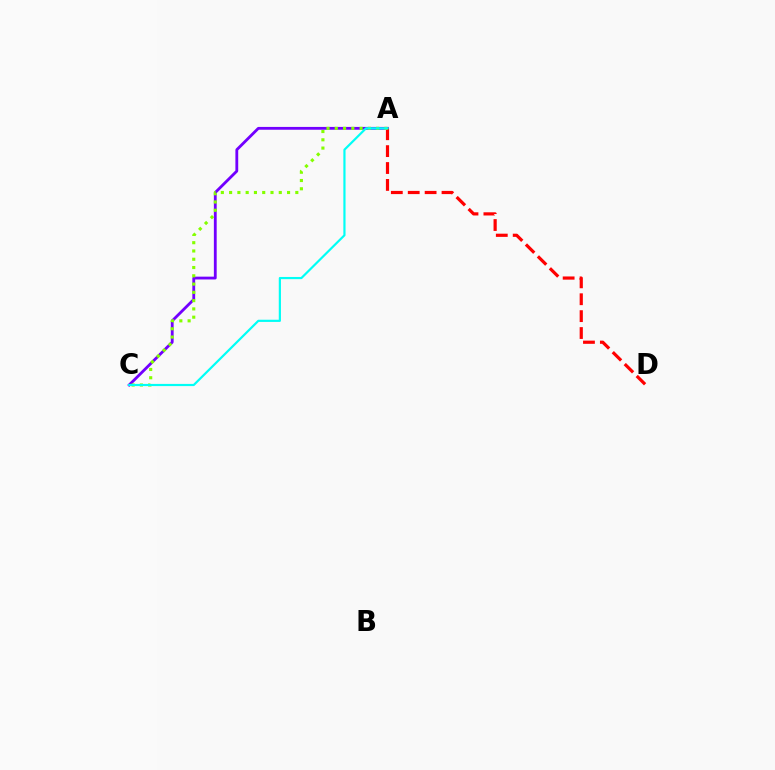{('A', 'C'): [{'color': '#7200ff', 'line_style': 'solid', 'thickness': 2.03}, {'color': '#84ff00', 'line_style': 'dotted', 'thickness': 2.25}, {'color': '#00fff6', 'line_style': 'solid', 'thickness': 1.58}], ('A', 'D'): [{'color': '#ff0000', 'line_style': 'dashed', 'thickness': 2.3}]}